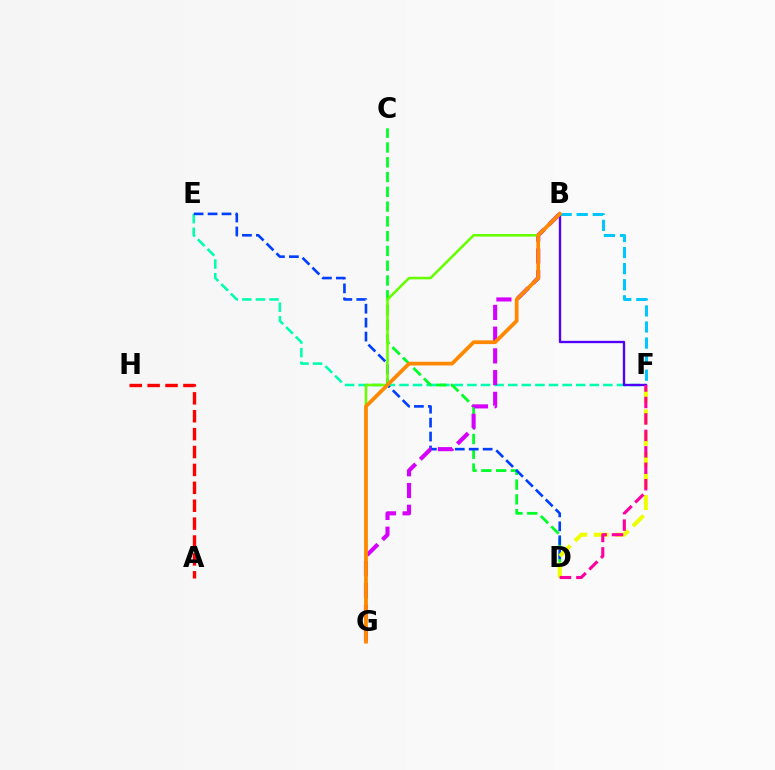{('E', 'F'): [{'color': '#00ffaf', 'line_style': 'dashed', 'thickness': 1.85}], ('B', 'F'): [{'color': '#4f00ff', 'line_style': 'solid', 'thickness': 1.68}, {'color': '#00c7ff', 'line_style': 'dashed', 'thickness': 2.18}], ('C', 'D'): [{'color': '#00ff27', 'line_style': 'dashed', 'thickness': 2.01}], ('D', 'E'): [{'color': '#003fff', 'line_style': 'dashed', 'thickness': 1.89}], ('B', 'G'): [{'color': '#d600ff', 'line_style': 'dashed', 'thickness': 2.95}, {'color': '#66ff00', 'line_style': 'solid', 'thickness': 1.85}, {'color': '#ff8800', 'line_style': 'solid', 'thickness': 2.7}], ('D', 'F'): [{'color': '#eeff00', 'line_style': 'dashed', 'thickness': 2.91}, {'color': '#ff00a0', 'line_style': 'dashed', 'thickness': 2.23}], ('A', 'H'): [{'color': '#ff0000', 'line_style': 'dashed', 'thickness': 2.43}]}